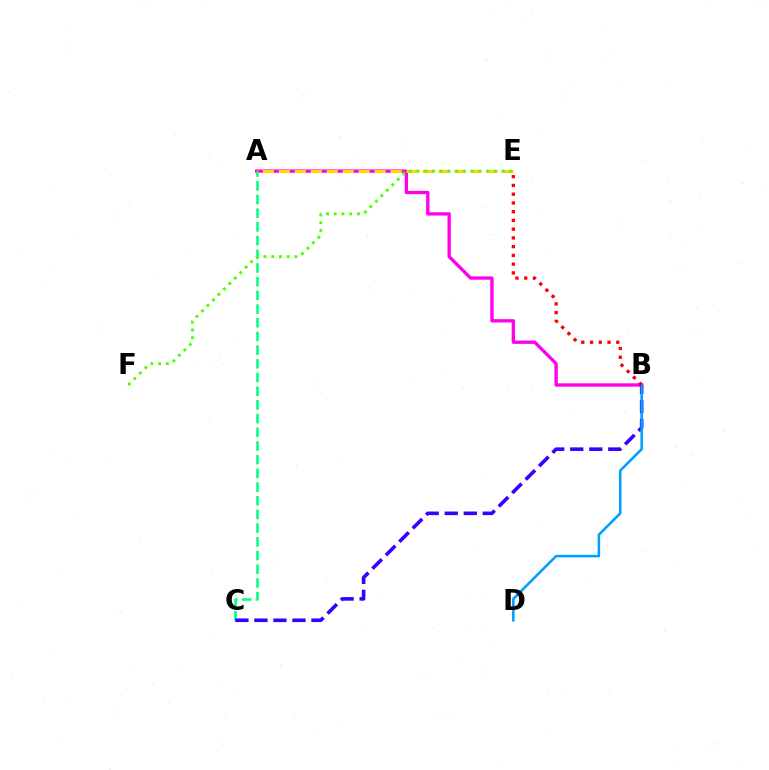{('A', 'B'): [{'color': '#ff00ed', 'line_style': 'solid', 'thickness': 2.4}], ('A', 'C'): [{'color': '#00ff86', 'line_style': 'dashed', 'thickness': 1.86}], ('A', 'E'): [{'color': '#ffd500', 'line_style': 'dashed', 'thickness': 2.17}], ('E', 'F'): [{'color': '#4fff00', 'line_style': 'dotted', 'thickness': 2.1}], ('B', 'C'): [{'color': '#3700ff', 'line_style': 'dashed', 'thickness': 2.58}], ('B', 'D'): [{'color': '#009eff', 'line_style': 'solid', 'thickness': 1.84}], ('B', 'E'): [{'color': '#ff0000', 'line_style': 'dotted', 'thickness': 2.38}]}